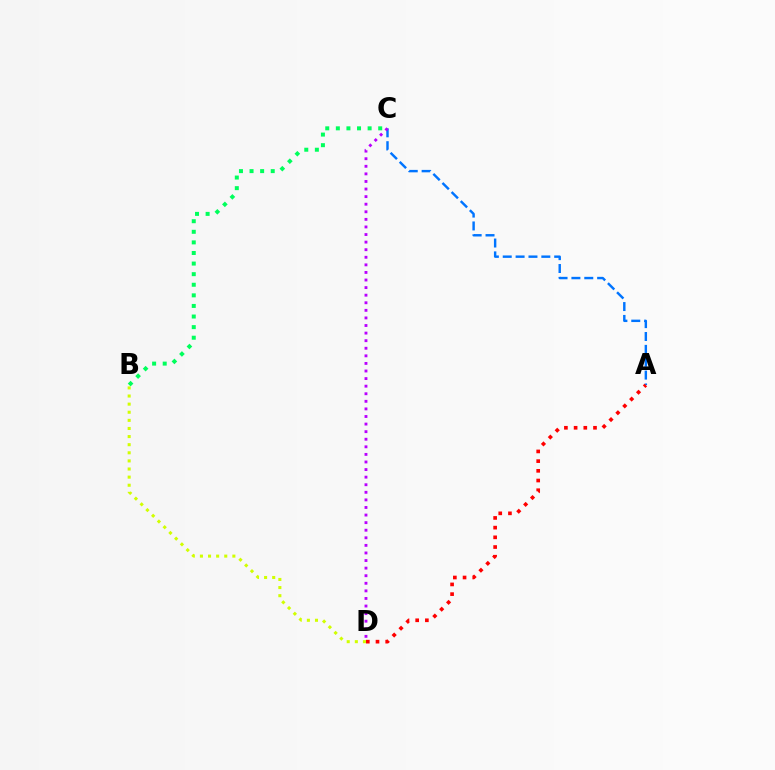{('A', 'C'): [{'color': '#0074ff', 'line_style': 'dashed', 'thickness': 1.75}], ('A', 'D'): [{'color': '#ff0000', 'line_style': 'dotted', 'thickness': 2.64}], ('B', 'C'): [{'color': '#00ff5c', 'line_style': 'dotted', 'thickness': 2.88}], ('C', 'D'): [{'color': '#b900ff', 'line_style': 'dotted', 'thickness': 2.06}], ('B', 'D'): [{'color': '#d1ff00', 'line_style': 'dotted', 'thickness': 2.2}]}